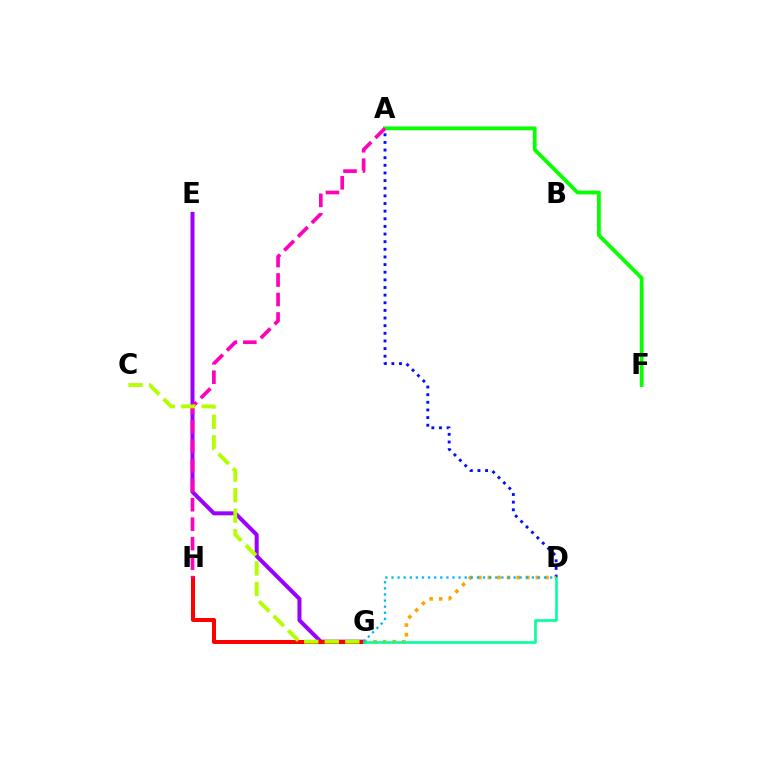{('E', 'G'): [{'color': '#9b00ff', 'line_style': 'solid', 'thickness': 2.88}], ('A', 'D'): [{'color': '#0010ff', 'line_style': 'dotted', 'thickness': 2.07}], ('A', 'F'): [{'color': '#08ff00', 'line_style': 'solid', 'thickness': 2.73}], ('G', 'H'): [{'color': '#ff0000', 'line_style': 'solid', 'thickness': 2.9}], ('D', 'G'): [{'color': '#ffa500', 'line_style': 'dotted', 'thickness': 2.61}, {'color': '#00ff9d', 'line_style': 'solid', 'thickness': 1.89}, {'color': '#00b5ff', 'line_style': 'dotted', 'thickness': 1.66}], ('A', 'H'): [{'color': '#ff00bd', 'line_style': 'dashed', 'thickness': 2.65}], ('C', 'G'): [{'color': '#b3ff00', 'line_style': 'dashed', 'thickness': 2.79}]}